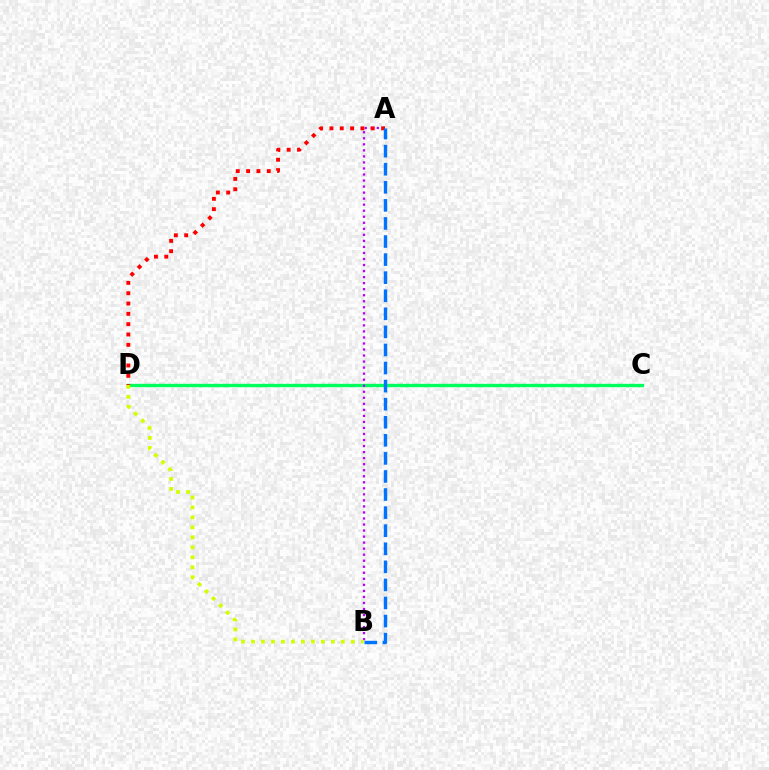{('C', 'D'): [{'color': '#00ff5c', 'line_style': 'solid', 'thickness': 2.42}], ('A', 'B'): [{'color': '#b900ff', 'line_style': 'dotted', 'thickness': 1.64}, {'color': '#0074ff', 'line_style': 'dashed', 'thickness': 2.46}], ('B', 'D'): [{'color': '#d1ff00', 'line_style': 'dotted', 'thickness': 2.71}], ('A', 'D'): [{'color': '#ff0000', 'line_style': 'dotted', 'thickness': 2.81}]}